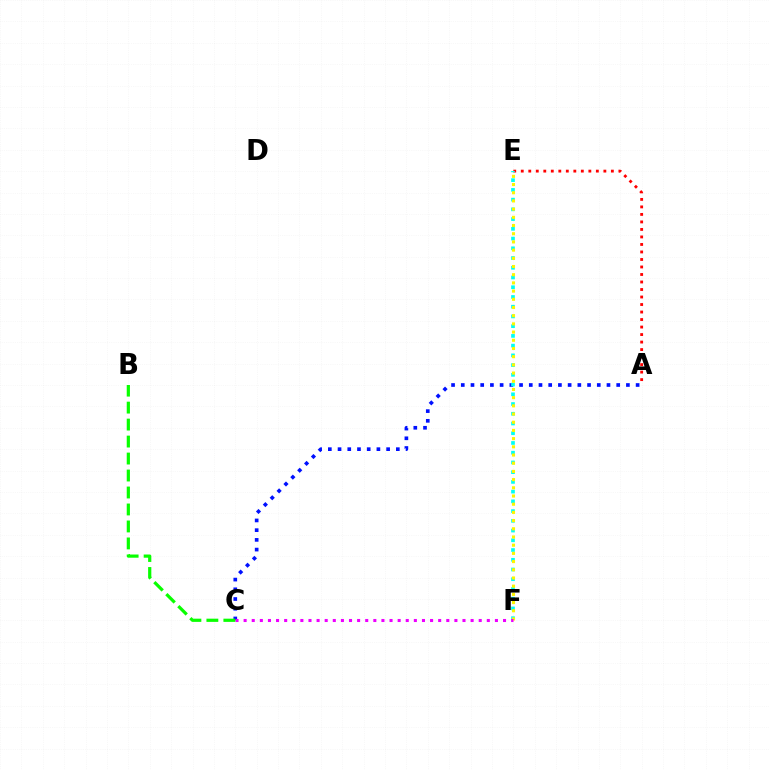{('A', 'C'): [{'color': '#0010ff', 'line_style': 'dotted', 'thickness': 2.64}], ('A', 'E'): [{'color': '#ff0000', 'line_style': 'dotted', 'thickness': 2.04}], ('E', 'F'): [{'color': '#00fff6', 'line_style': 'dotted', 'thickness': 2.64}, {'color': '#fcf500', 'line_style': 'dotted', 'thickness': 2.23}], ('C', 'F'): [{'color': '#ee00ff', 'line_style': 'dotted', 'thickness': 2.2}], ('B', 'C'): [{'color': '#08ff00', 'line_style': 'dashed', 'thickness': 2.31}]}